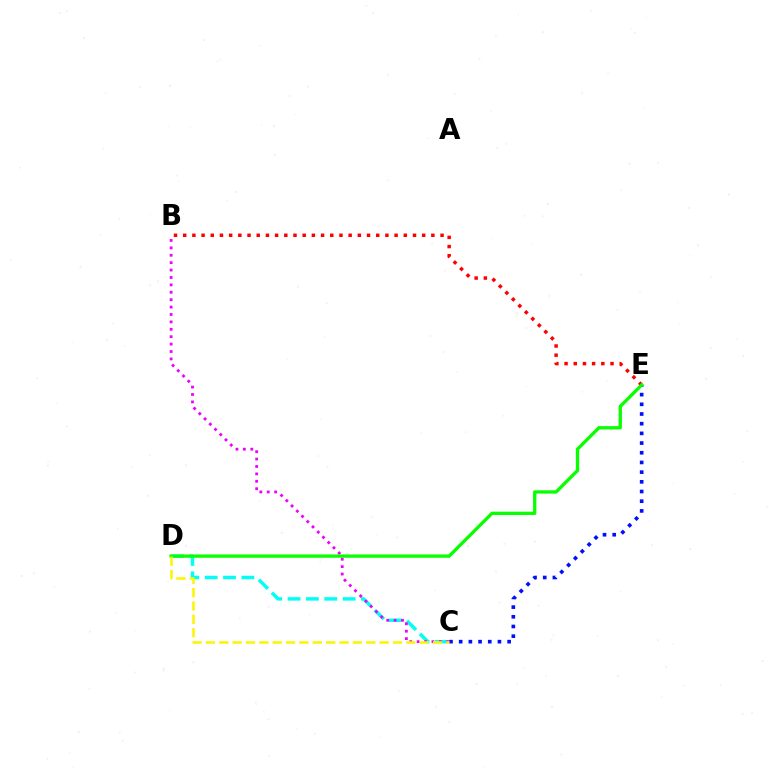{('C', 'E'): [{'color': '#0010ff', 'line_style': 'dotted', 'thickness': 2.63}], ('C', 'D'): [{'color': '#00fff6', 'line_style': 'dashed', 'thickness': 2.49}, {'color': '#fcf500', 'line_style': 'dashed', 'thickness': 1.82}], ('B', 'E'): [{'color': '#ff0000', 'line_style': 'dotted', 'thickness': 2.5}], ('B', 'C'): [{'color': '#ee00ff', 'line_style': 'dotted', 'thickness': 2.01}], ('D', 'E'): [{'color': '#08ff00', 'line_style': 'solid', 'thickness': 2.38}]}